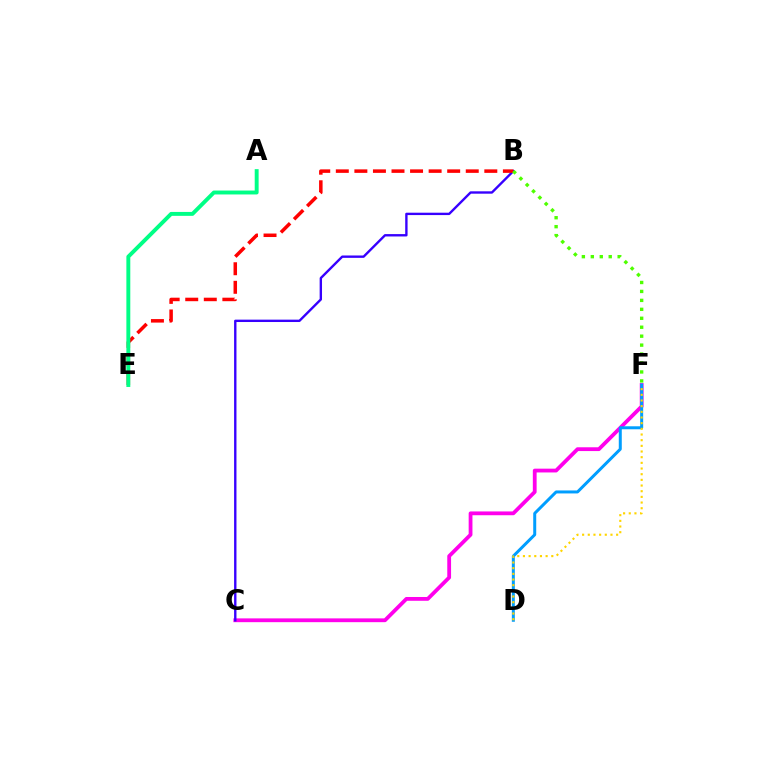{('C', 'F'): [{'color': '#ff00ed', 'line_style': 'solid', 'thickness': 2.73}], ('B', 'C'): [{'color': '#3700ff', 'line_style': 'solid', 'thickness': 1.71}], ('D', 'F'): [{'color': '#009eff', 'line_style': 'solid', 'thickness': 2.15}, {'color': '#ffd500', 'line_style': 'dotted', 'thickness': 1.54}], ('B', 'E'): [{'color': '#ff0000', 'line_style': 'dashed', 'thickness': 2.52}], ('A', 'E'): [{'color': '#00ff86', 'line_style': 'solid', 'thickness': 2.82}], ('B', 'F'): [{'color': '#4fff00', 'line_style': 'dotted', 'thickness': 2.43}]}